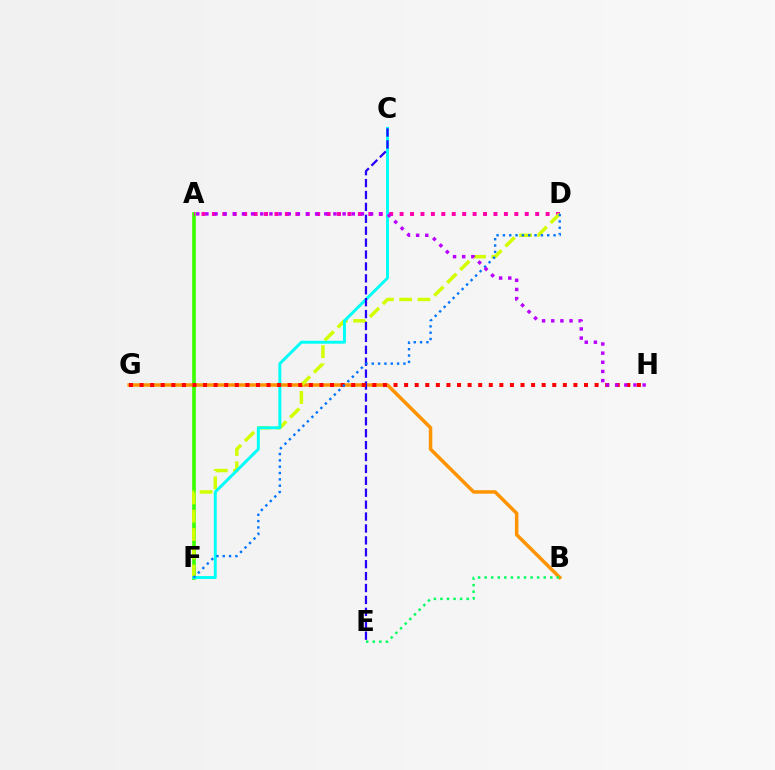{('A', 'F'): [{'color': '#3dff00', 'line_style': 'solid', 'thickness': 2.63}], ('A', 'D'): [{'color': '#ff00ac', 'line_style': 'dotted', 'thickness': 2.83}], ('B', 'G'): [{'color': '#ff9400', 'line_style': 'solid', 'thickness': 2.52}], ('B', 'E'): [{'color': '#00ff5c', 'line_style': 'dotted', 'thickness': 1.78}], ('D', 'F'): [{'color': '#d1ff00', 'line_style': 'dashed', 'thickness': 2.49}, {'color': '#0074ff', 'line_style': 'dotted', 'thickness': 1.72}], ('C', 'F'): [{'color': '#00fff6', 'line_style': 'solid', 'thickness': 2.12}], ('C', 'E'): [{'color': '#2500ff', 'line_style': 'dashed', 'thickness': 1.62}], ('G', 'H'): [{'color': '#ff0000', 'line_style': 'dotted', 'thickness': 2.87}], ('A', 'H'): [{'color': '#b900ff', 'line_style': 'dotted', 'thickness': 2.49}]}